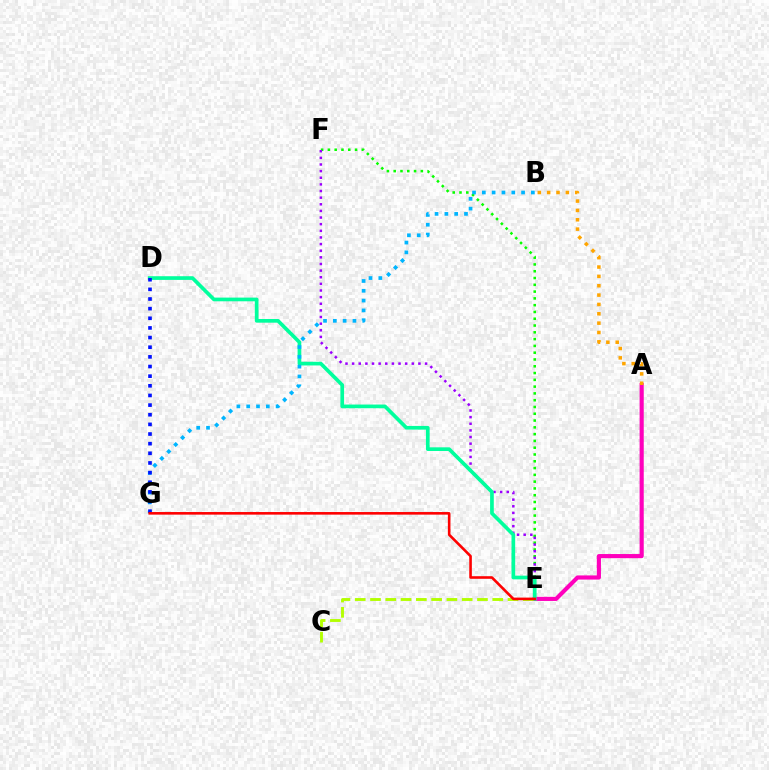{('A', 'E'): [{'color': '#ff00bd', 'line_style': 'solid', 'thickness': 2.98}], ('E', 'F'): [{'color': '#08ff00', 'line_style': 'dotted', 'thickness': 1.84}, {'color': '#9b00ff', 'line_style': 'dotted', 'thickness': 1.8}], ('D', 'E'): [{'color': '#00ff9d', 'line_style': 'solid', 'thickness': 2.65}], ('B', 'G'): [{'color': '#00b5ff', 'line_style': 'dotted', 'thickness': 2.66}], ('D', 'G'): [{'color': '#0010ff', 'line_style': 'dotted', 'thickness': 2.62}], ('A', 'B'): [{'color': '#ffa500', 'line_style': 'dotted', 'thickness': 2.54}], ('C', 'E'): [{'color': '#b3ff00', 'line_style': 'dashed', 'thickness': 2.08}], ('E', 'G'): [{'color': '#ff0000', 'line_style': 'solid', 'thickness': 1.87}]}